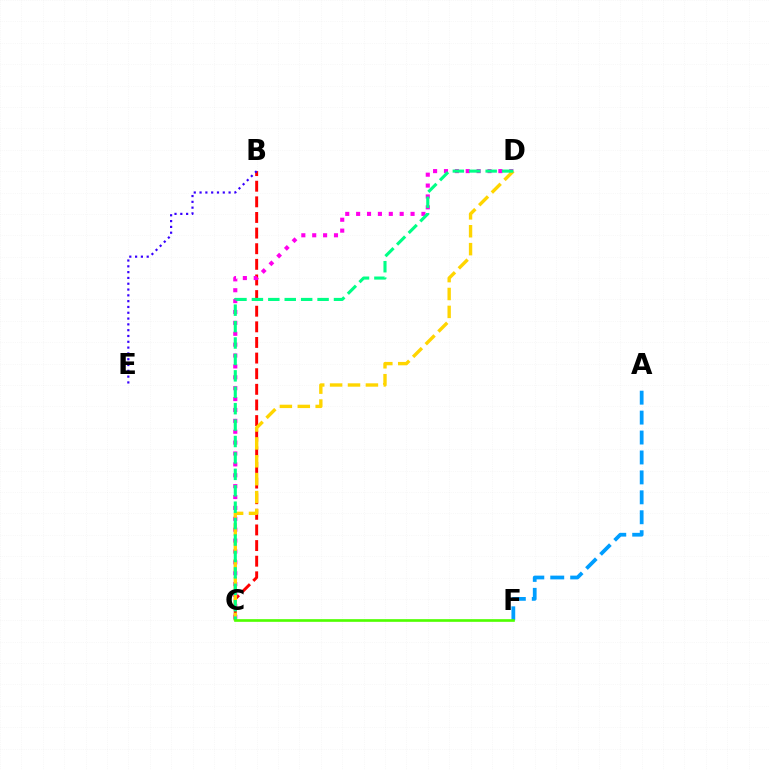{('B', 'C'): [{'color': '#ff0000', 'line_style': 'dashed', 'thickness': 2.12}], ('C', 'D'): [{'color': '#ff00ed', 'line_style': 'dotted', 'thickness': 2.96}, {'color': '#ffd500', 'line_style': 'dashed', 'thickness': 2.43}, {'color': '#00ff86', 'line_style': 'dashed', 'thickness': 2.23}], ('A', 'F'): [{'color': '#009eff', 'line_style': 'dashed', 'thickness': 2.71}], ('B', 'E'): [{'color': '#3700ff', 'line_style': 'dotted', 'thickness': 1.58}], ('C', 'F'): [{'color': '#4fff00', 'line_style': 'solid', 'thickness': 1.91}]}